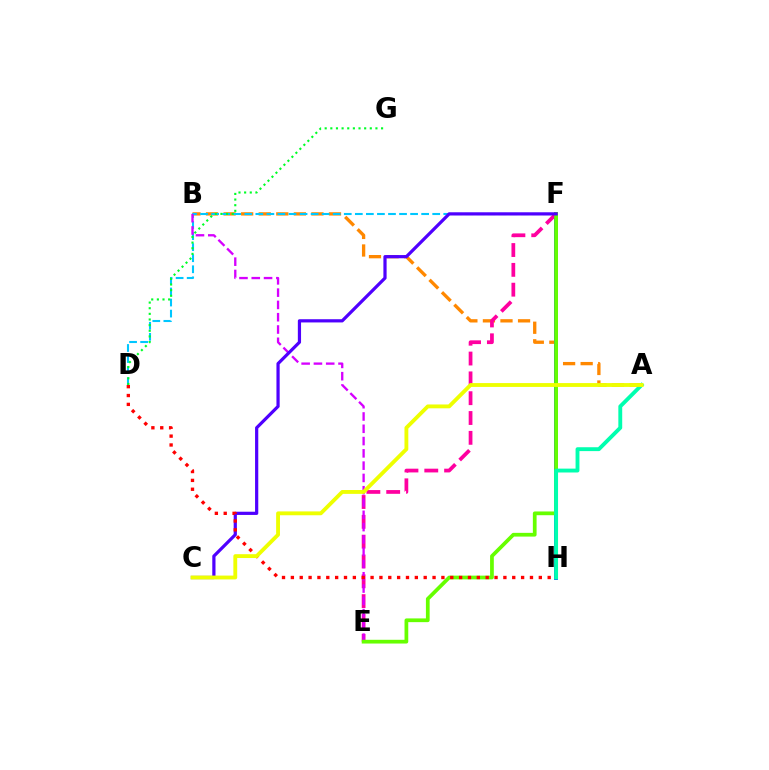{('A', 'B'): [{'color': '#ff8800', 'line_style': 'dashed', 'thickness': 2.39}], ('D', 'F'): [{'color': '#00c7ff', 'line_style': 'dashed', 'thickness': 1.5}], ('F', 'H'): [{'color': '#003fff', 'line_style': 'solid', 'thickness': 2.75}], ('E', 'F'): [{'color': '#ff00a0', 'line_style': 'dashed', 'thickness': 2.69}, {'color': '#66ff00', 'line_style': 'solid', 'thickness': 2.69}], ('D', 'G'): [{'color': '#00ff27', 'line_style': 'dotted', 'thickness': 1.53}], ('B', 'E'): [{'color': '#d600ff', 'line_style': 'dashed', 'thickness': 1.67}], ('A', 'H'): [{'color': '#00ffaf', 'line_style': 'solid', 'thickness': 2.79}], ('C', 'F'): [{'color': '#4f00ff', 'line_style': 'solid', 'thickness': 2.31}], ('D', 'H'): [{'color': '#ff0000', 'line_style': 'dotted', 'thickness': 2.41}], ('A', 'C'): [{'color': '#eeff00', 'line_style': 'solid', 'thickness': 2.77}]}